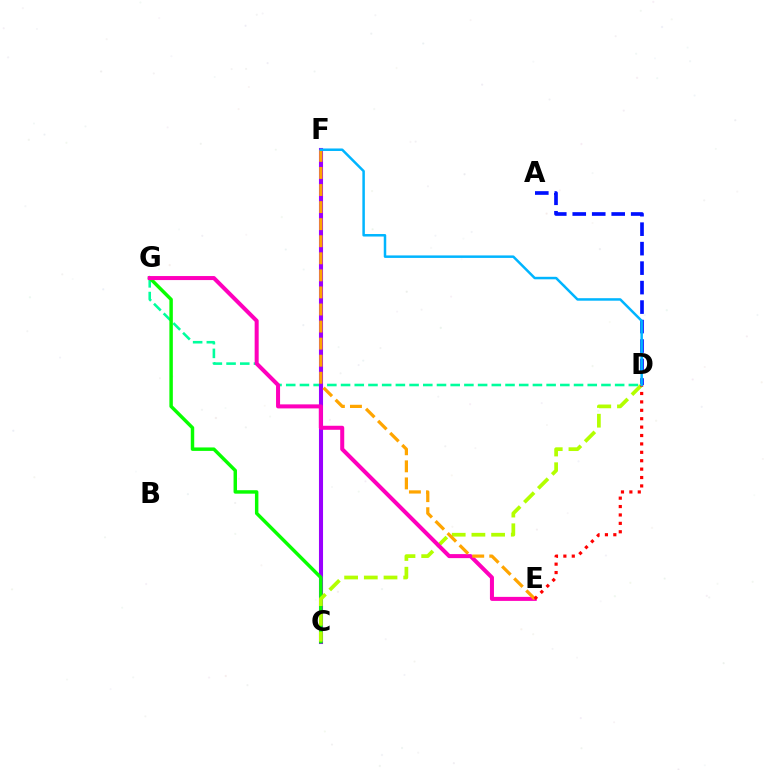{('D', 'G'): [{'color': '#00ff9d', 'line_style': 'dashed', 'thickness': 1.86}], ('A', 'D'): [{'color': '#0010ff', 'line_style': 'dashed', 'thickness': 2.65}], ('C', 'F'): [{'color': '#9b00ff', 'line_style': 'solid', 'thickness': 2.94}], ('C', 'G'): [{'color': '#08ff00', 'line_style': 'solid', 'thickness': 2.49}], ('C', 'D'): [{'color': '#b3ff00', 'line_style': 'dashed', 'thickness': 2.68}], ('E', 'G'): [{'color': '#ff00bd', 'line_style': 'solid', 'thickness': 2.9}], ('E', 'F'): [{'color': '#ffa500', 'line_style': 'dashed', 'thickness': 2.32}], ('D', 'E'): [{'color': '#ff0000', 'line_style': 'dotted', 'thickness': 2.28}], ('D', 'F'): [{'color': '#00b5ff', 'line_style': 'solid', 'thickness': 1.8}]}